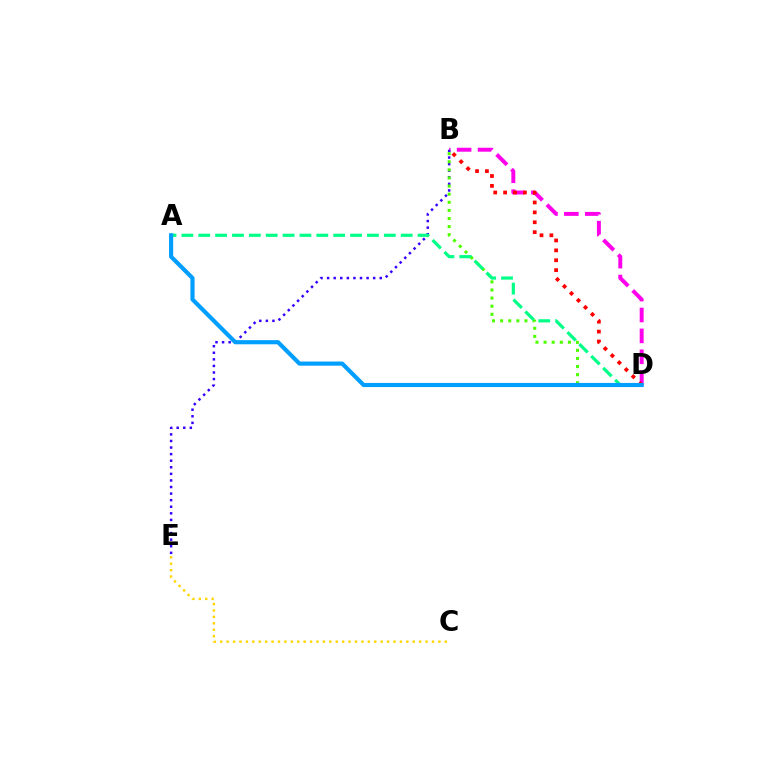{('B', 'D'): [{'color': '#ff00ed', 'line_style': 'dashed', 'thickness': 2.84}, {'color': '#4fff00', 'line_style': 'dotted', 'thickness': 2.2}, {'color': '#ff0000', 'line_style': 'dotted', 'thickness': 2.69}], ('B', 'E'): [{'color': '#3700ff', 'line_style': 'dotted', 'thickness': 1.79}], ('A', 'D'): [{'color': '#00ff86', 'line_style': 'dashed', 'thickness': 2.29}, {'color': '#009eff', 'line_style': 'solid', 'thickness': 2.98}], ('C', 'E'): [{'color': '#ffd500', 'line_style': 'dotted', 'thickness': 1.74}]}